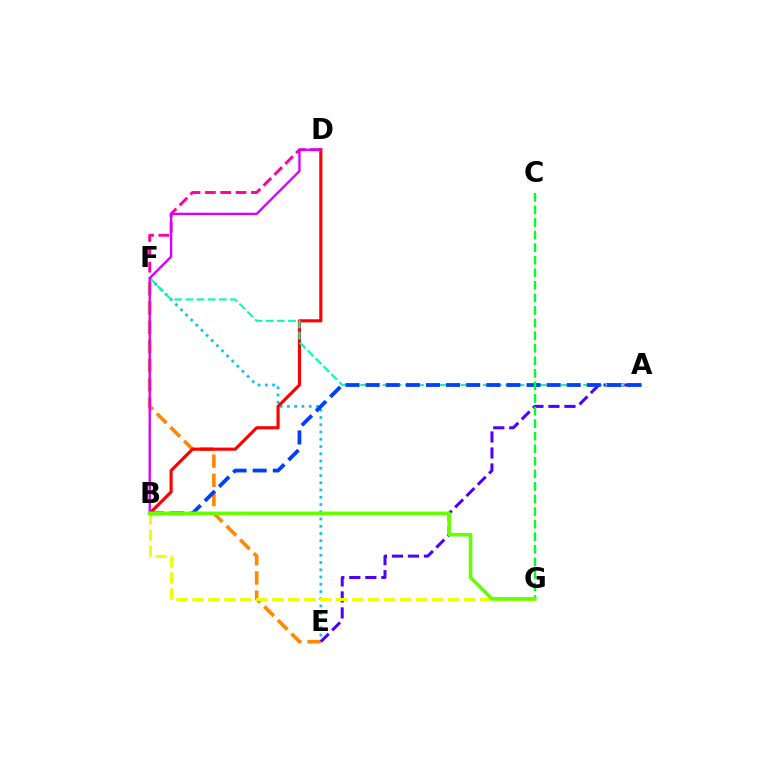{('D', 'F'): [{'color': '#ff00a0', 'line_style': 'dashed', 'thickness': 2.09}], ('E', 'F'): [{'color': '#00c7ff', 'line_style': 'dotted', 'thickness': 1.97}, {'color': '#ff8800', 'line_style': 'dashed', 'thickness': 2.61}], ('A', 'E'): [{'color': '#4f00ff', 'line_style': 'dashed', 'thickness': 2.17}], ('B', 'D'): [{'color': '#ff0000', 'line_style': 'solid', 'thickness': 2.26}, {'color': '#d600ff', 'line_style': 'solid', 'thickness': 1.69}], ('A', 'F'): [{'color': '#00ffaf', 'line_style': 'dashed', 'thickness': 1.51}], ('B', 'G'): [{'color': '#eeff00', 'line_style': 'dashed', 'thickness': 2.17}, {'color': '#66ff00', 'line_style': 'solid', 'thickness': 2.6}], ('A', 'B'): [{'color': '#003fff', 'line_style': 'dashed', 'thickness': 2.73}], ('C', 'G'): [{'color': '#00ff27', 'line_style': 'dashed', 'thickness': 1.71}]}